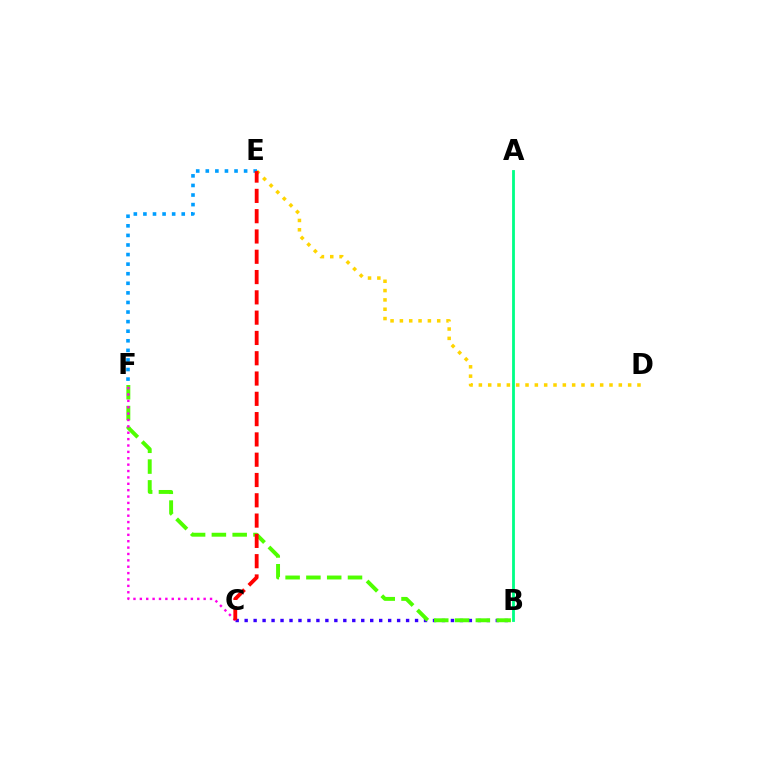{('D', 'E'): [{'color': '#ffd500', 'line_style': 'dotted', 'thickness': 2.53}], ('B', 'C'): [{'color': '#3700ff', 'line_style': 'dotted', 'thickness': 2.44}], ('B', 'F'): [{'color': '#4fff00', 'line_style': 'dashed', 'thickness': 2.83}], ('C', 'F'): [{'color': '#ff00ed', 'line_style': 'dotted', 'thickness': 1.73}], ('E', 'F'): [{'color': '#009eff', 'line_style': 'dotted', 'thickness': 2.6}], ('A', 'B'): [{'color': '#00ff86', 'line_style': 'solid', 'thickness': 2.03}], ('C', 'E'): [{'color': '#ff0000', 'line_style': 'dashed', 'thickness': 2.76}]}